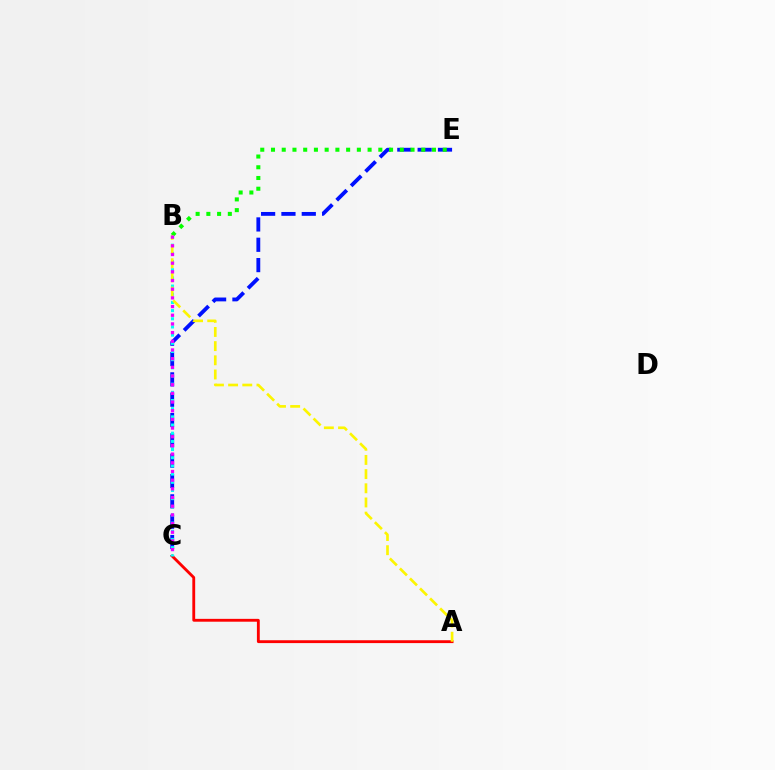{('C', 'E'): [{'color': '#0010ff', 'line_style': 'dashed', 'thickness': 2.76}], ('A', 'C'): [{'color': '#ff0000', 'line_style': 'solid', 'thickness': 2.05}], ('B', 'E'): [{'color': '#08ff00', 'line_style': 'dotted', 'thickness': 2.92}], ('B', 'C'): [{'color': '#00fff6', 'line_style': 'dotted', 'thickness': 2.22}, {'color': '#ee00ff', 'line_style': 'dotted', 'thickness': 2.36}], ('A', 'B'): [{'color': '#fcf500', 'line_style': 'dashed', 'thickness': 1.93}]}